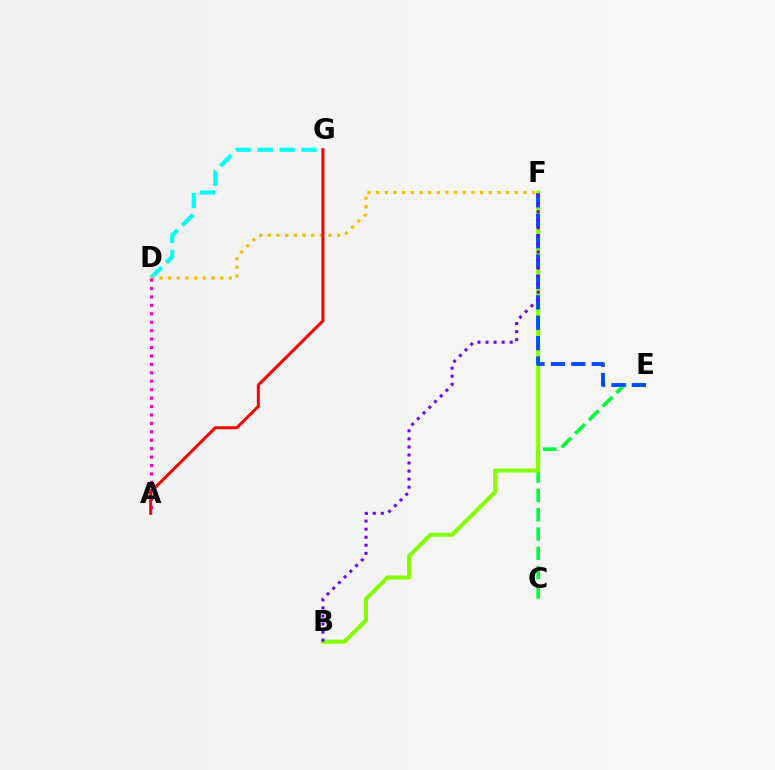{('C', 'E'): [{'color': '#00ff39', 'line_style': 'dashed', 'thickness': 2.62}], ('B', 'F'): [{'color': '#84ff00', 'line_style': 'solid', 'thickness': 2.93}, {'color': '#7200ff', 'line_style': 'dotted', 'thickness': 2.19}], ('D', 'G'): [{'color': '#00fff6', 'line_style': 'dashed', 'thickness': 2.98}], ('D', 'F'): [{'color': '#ffbd00', 'line_style': 'dotted', 'thickness': 2.35}], ('E', 'F'): [{'color': '#004bff', 'line_style': 'dashed', 'thickness': 2.77}], ('A', 'D'): [{'color': '#ff00cf', 'line_style': 'dotted', 'thickness': 2.29}], ('A', 'G'): [{'color': '#ff0000', 'line_style': 'solid', 'thickness': 2.18}]}